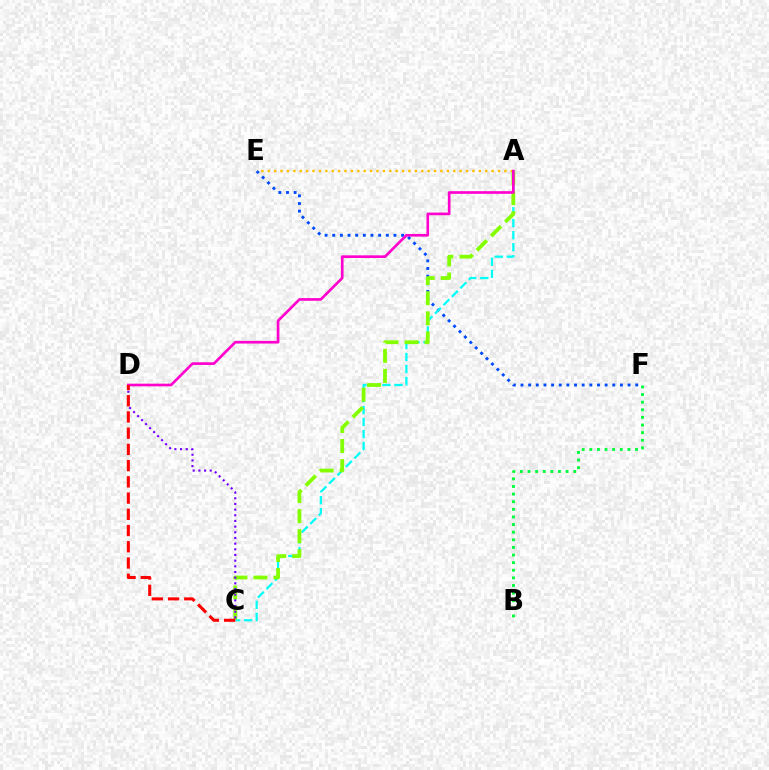{('E', 'F'): [{'color': '#004bff', 'line_style': 'dotted', 'thickness': 2.08}], ('A', 'C'): [{'color': '#00fff6', 'line_style': 'dashed', 'thickness': 1.63}, {'color': '#84ff00', 'line_style': 'dashed', 'thickness': 2.73}], ('C', 'D'): [{'color': '#7200ff', 'line_style': 'dotted', 'thickness': 1.54}, {'color': '#ff0000', 'line_style': 'dashed', 'thickness': 2.2}], ('B', 'F'): [{'color': '#00ff39', 'line_style': 'dotted', 'thickness': 2.07}], ('A', 'E'): [{'color': '#ffbd00', 'line_style': 'dotted', 'thickness': 1.74}], ('A', 'D'): [{'color': '#ff00cf', 'line_style': 'solid', 'thickness': 1.92}]}